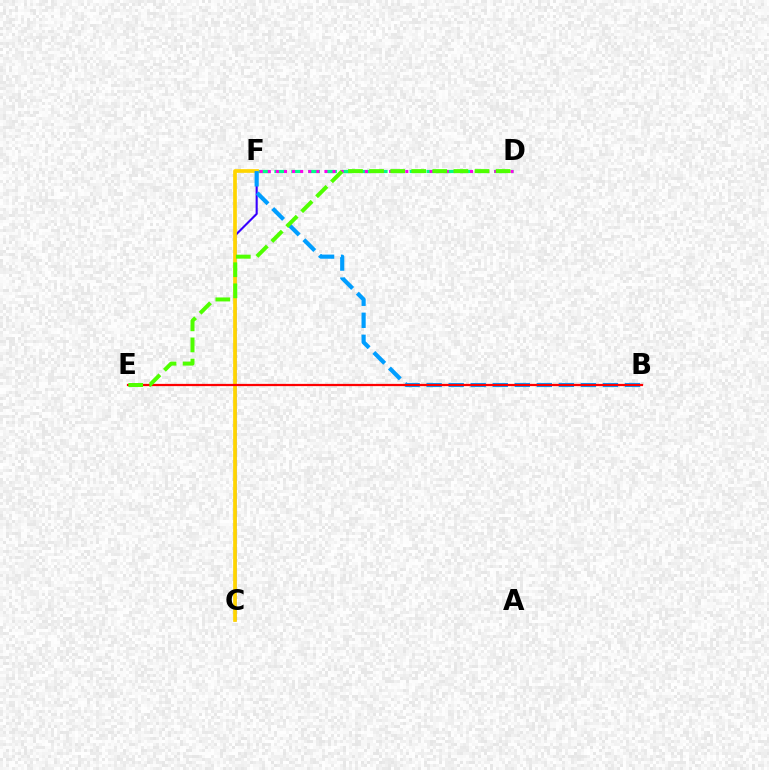{('C', 'F'): [{'color': '#3700ff', 'line_style': 'solid', 'thickness': 1.51}, {'color': '#ffd500', 'line_style': 'solid', 'thickness': 2.66}], ('D', 'F'): [{'color': '#00ff86', 'line_style': 'dashed', 'thickness': 2.3}, {'color': '#ff00ed', 'line_style': 'dotted', 'thickness': 2.2}], ('B', 'F'): [{'color': '#009eff', 'line_style': 'dashed', 'thickness': 2.99}], ('B', 'E'): [{'color': '#ff0000', 'line_style': 'solid', 'thickness': 1.61}], ('D', 'E'): [{'color': '#4fff00', 'line_style': 'dashed', 'thickness': 2.86}]}